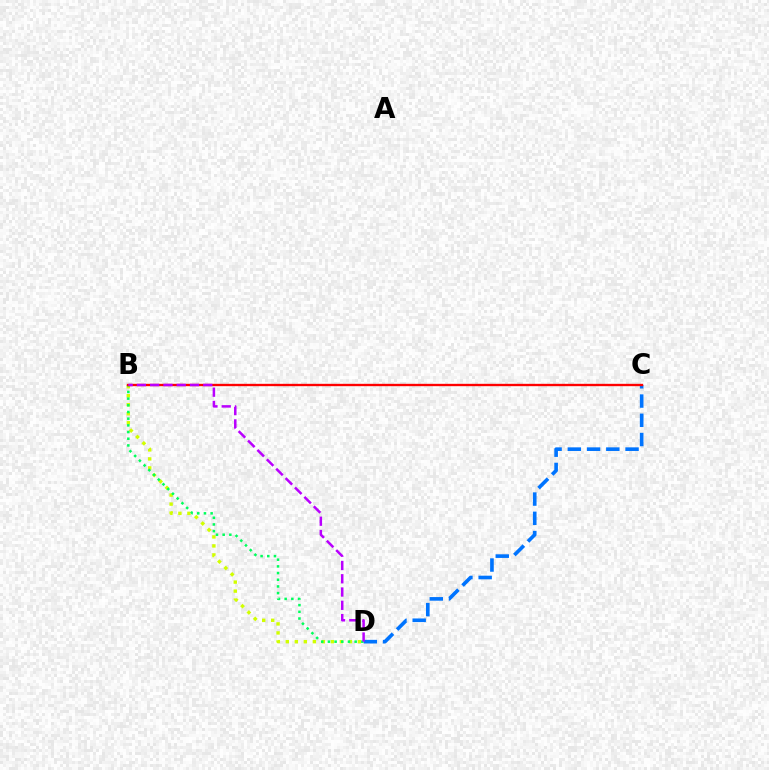{('C', 'D'): [{'color': '#0074ff', 'line_style': 'dashed', 'thickness': 2.61}], ('B', 'D'): [{'color': '#d1ff00', 'line_style': 'dotted', 'thickness': 2.45}, {'color': '#00ff5c', 'line_style': 'dotted', 'thickness': 1.82}, {'color': '#b900ff', 'line_style': 'dashed', 'thickness': 1.8}], ('B', 'C'): [{'color': '#ff0000', 'line_style': 'solid', 'thickness': 1.69}]}